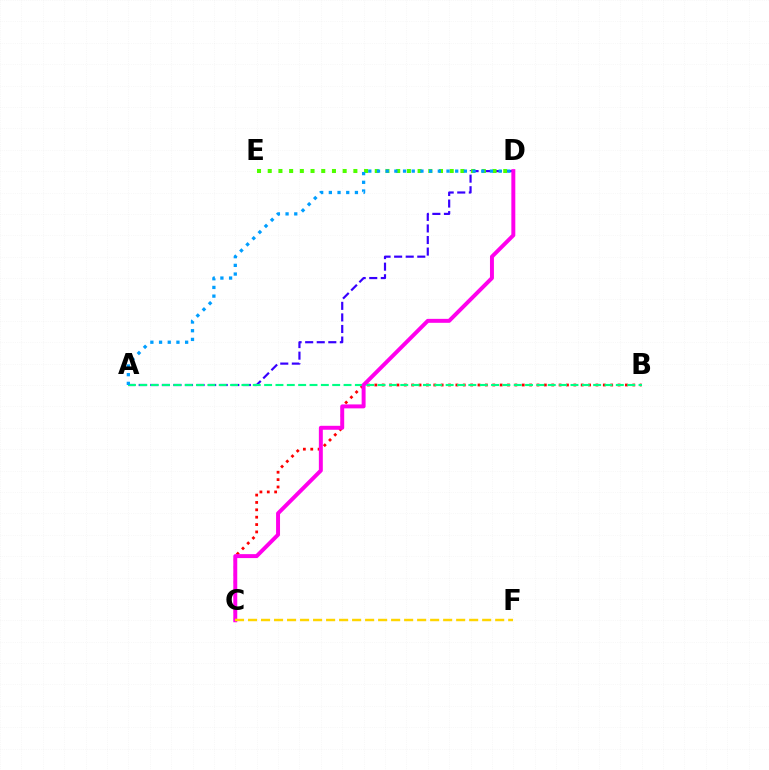{('B', 'C'): [{'color': '#ff0000', 'line_style': 'dotted', 'thickness': 2.0}], ('A', 'D'): [{'color': '#3700ff', 'line_style': 'dashed', 'thickness': 1.57}, {'color': '#009eff', 'line_style': 'dotted', 'thickness': 2.36}], ('D', 'E'): [{'color': '#4fff00', 'line_style': 'dotted', 'thickness': 2.91}], ('A', 'B'): [{'color': '#00ff86', 'line_style': 'dashed', 'thickness': 1.54}], ('C', 'D'): [{'color': '#ff00ed', 'line_style': 'solid', 'thickness': 2.85}], ('C', 'F'): [{'color': '#ffd500', 'line_style': 'dashed', 'thickness': 1.77}]}